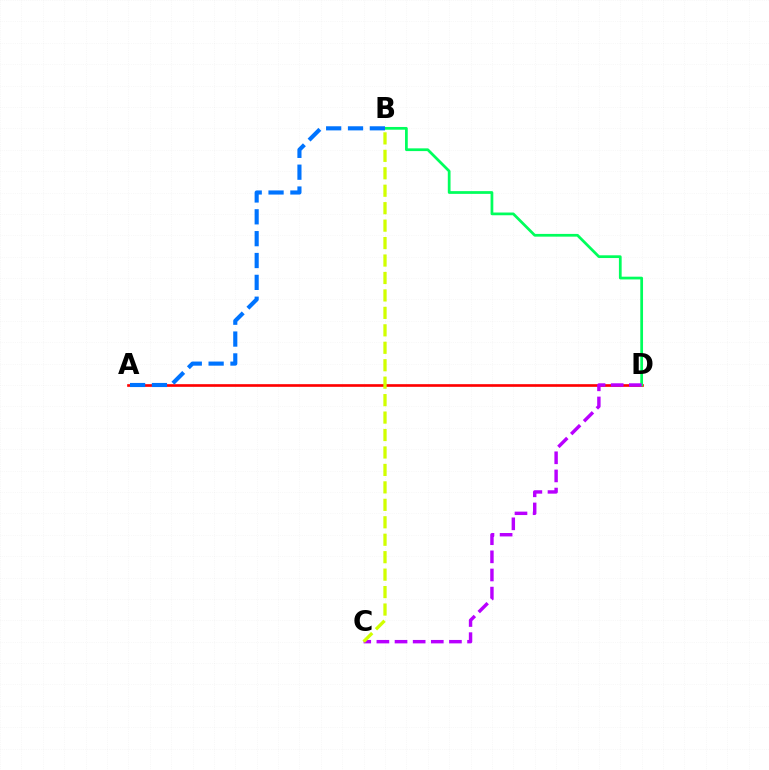{('A', 'D'): [{'color': '#ff0000', 'line_style': 'solid', 'thickness': 1.91}], ('B', 'D'): [{'color': '#00ff5c', 'line_style': 'solid', 'thickness': 1.97}], ('C', 'D'): [{'color': '#b900ff', 'line_style': 'dashed', 'thickness': 2.46}], ('B', 'C'): [{'color': '#d1ff00', 'line_style': 'dashed', 'thickness': 2.37}], ('A', 'B'): [{'color': '#0074ff', 'line_style': 'dashed', 'thickness': 2.97}]}